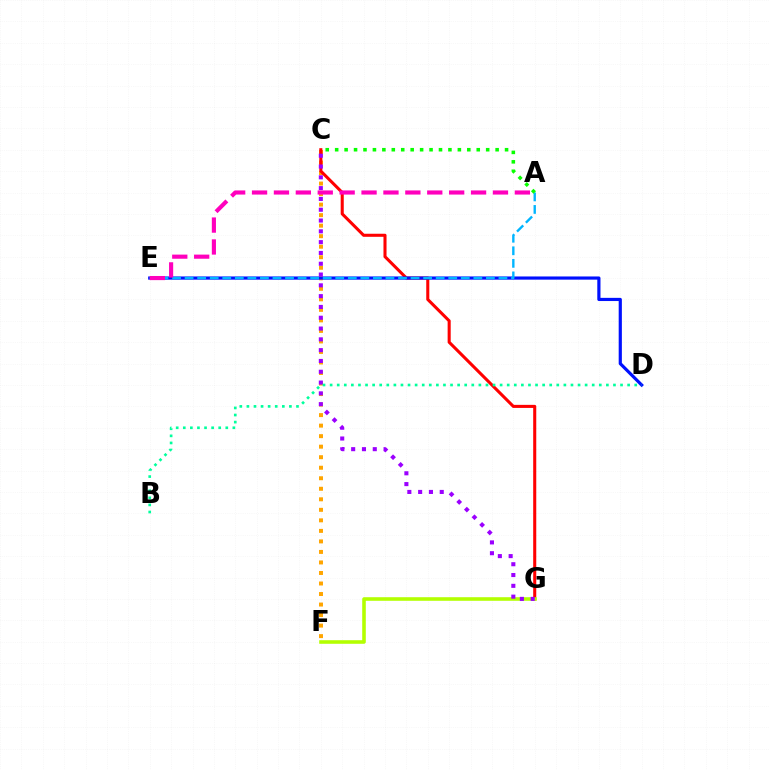{('C', 'F'): [{'color': '#ffa500', 'line_style': 'dotted', 'thickness': 2.86}], ('C', 'G'): [{'color': '#ff0000', 'line_style': 'solid', 'thickness': 2.21}, {'color': '#9b00ff', 'line_style': 'dotted', 'thickness': 2.93}], ('F', 'G'): [{'color': '#b3ff00', 'line_style': 'solid', 'thickness': 2.58}], ('D', 'E'): [{'color': '#0010ff', 'line_style': 'solid', 'thickness': 2.29}], ('A', 'E'): [{'color': '#00b5ff', 'line_style': 'dashed', 'thickness': 1.71}, {'color': '#ff00bd', 'line_style': 'dashed', 'thickness': 2.98}], ('A', 'C'): [{'color': '#08ff00', 'line_style': 'dotted', 'thickness': 2.56}], ('B', 'D'): [{'color': '#00ff9d', 'line_style': 'dotted', 'thickness': 1.92}]}